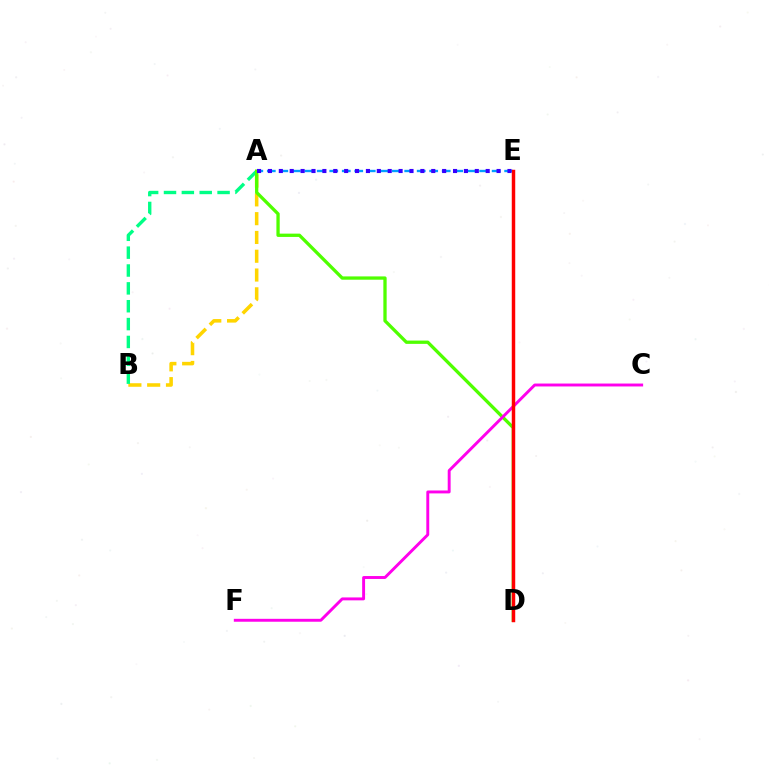{('A', 'B'): [{'color': '#ffd500', 'line_style': 'dashed', 'thickness': 2.55}, {'color': '#00ff86', 'line_style': 'dashed', 'thickness': 2.43}], ('A', 'E'): [{'color': '#009eff', 'line_style': 'dashed', 'thickness': 1.7}, {'color': '#3700ff', 'line_style': 'dotted', 'thickness': 2.96}], ('A', 'D'): [{'color': '#4fff00', 'line_style': 'solid', 'thickness': 2.37}], ('C', 'F'): [{'color': '#ff00ed', 'line_style': 'solid', 'thickness': 2.1}], ('D', 'E'): [{'color': '#ff0000', 'line_style': 'solid', 'thickness': 2.49}]}